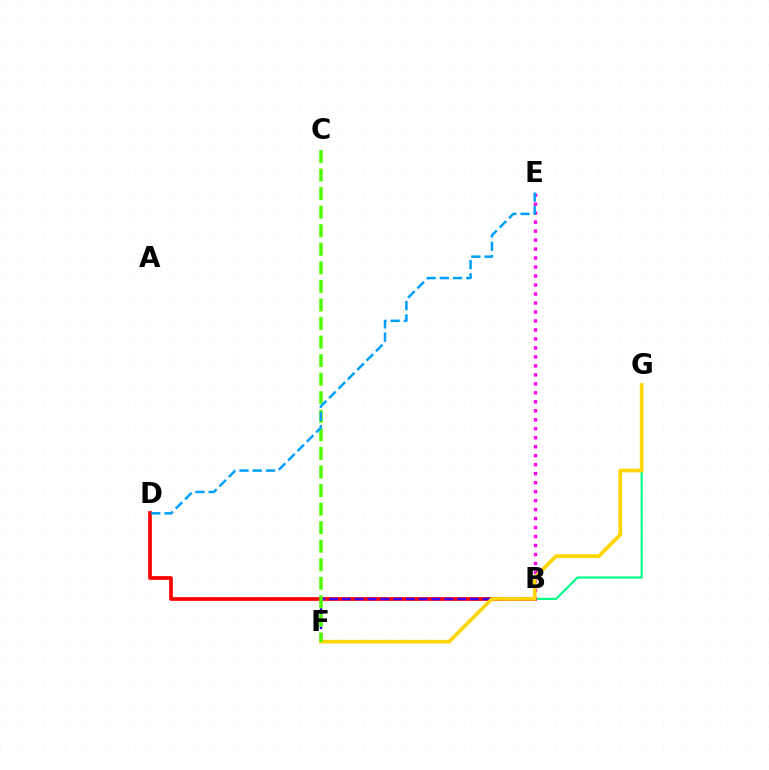{('B', 'G'): [{'color': '#00ff86', 'line_style': 'solid', 'thickness': 1.55}], ('B', 'D'): [{'color': '#ff0000', 'line_style': 'solid', 'thickness': 2.67}], ('B', 'E'): [{'color': '#ff00ed', 'line_style': 'dotted', 'thickness': 2.44}], ('B', 'F'): [{'color': '#3700ff', 'line_style': 'dashed', 'thickness': 1.74}], ('F', 'G'): [{'color': '#ffd500', 'line_style': 'solid', 'thickness': 2.62}], ('C', 'F'): [{'color': '#4fff00', 'line_style': 'dashed', 'thickness': 2.52}], ('D', 'E'): [{'color': '#009eff', 'line_style': 'dashed', 'thickness': 1.8}]}